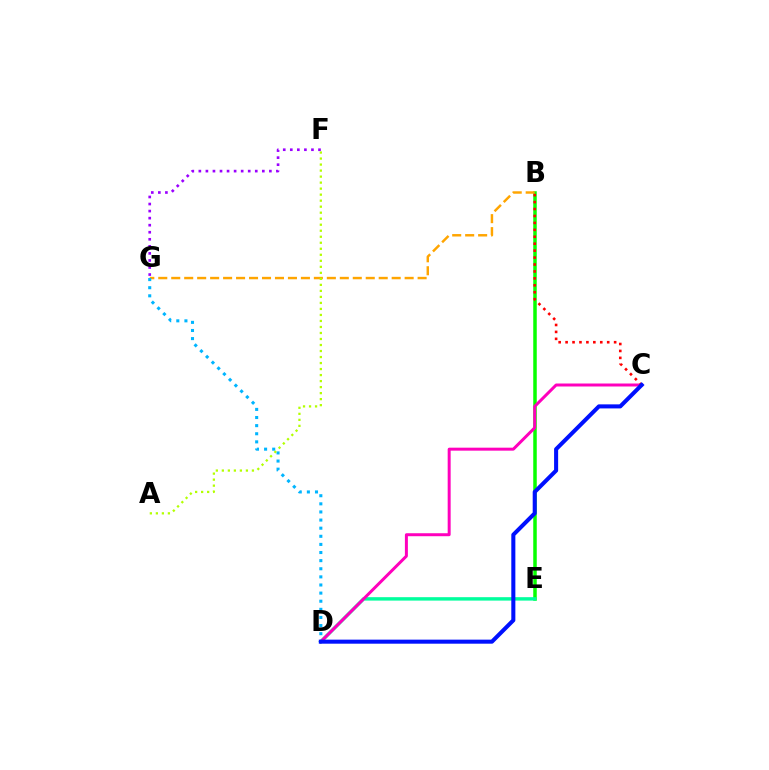{('B', 'E'): [{'color': '#08ff00', 'line_style': 'solid', 'thickness': 2.53}], ('B', 'G'): [{'color': '#ffa500', 'line_style': 'dashed', 'thickness': 1.76}], ('D', 'E'): [{'color': '#00ff9d', 'line_style': 'solid', 'thickness': 2.47}], ('D', 'G'): [{'color': '#00b5ff', 'line_style': 'dotted', 'thickness': 2.2}], ('C', 'D'): [{'color': '#ff00bd', 'line_style': 'solid', 'thickness': 2.15}, {'color': '#0010ff', 'line_style': 'solid', 'thickness': 2.91}], ('A', 'F'): [{'color': '#b3ff00', 'line_style': 'dotted', 'thickness': 1.63}], ('B', 'C'): [{'color': '#ff0000', 'line_style': 'dotted', 'thickness': 1.88}], ('F', 'G'): [{'color': '#9b00ff', 'line_style': 'dotted', 'thickness': 1.92}]}